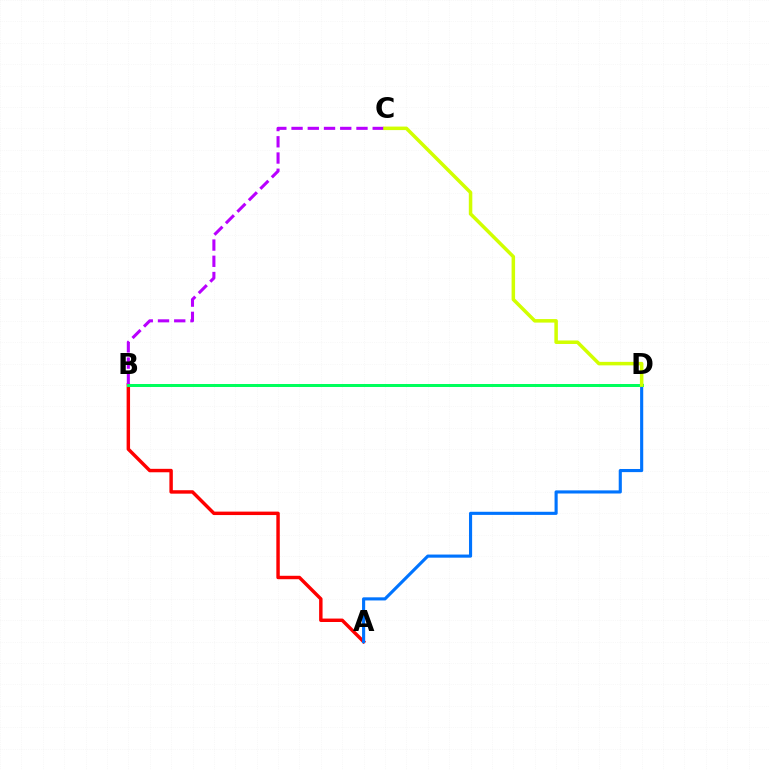{('A', 'B'): [{'color': '#ff0000', 'line_style': 'solid', 'thickness': 2.48}], ('A', 'D'): [{'color': '#0074ff', 'line_style': 'solid', 'thickness': 2.25}], ('B', 'C'): [{'color': '#b900ff', 'line_style': 'dashed', 'thickness': 2.2}], ('B', 'D'): [{'color': '#00ff5c', 'line_style': 'solid', 'thickness': 2.16}], ('C', 'D'): [{'color': '#d1ff00', 'line_style': 'solid', 'thickness': 2.53}]}